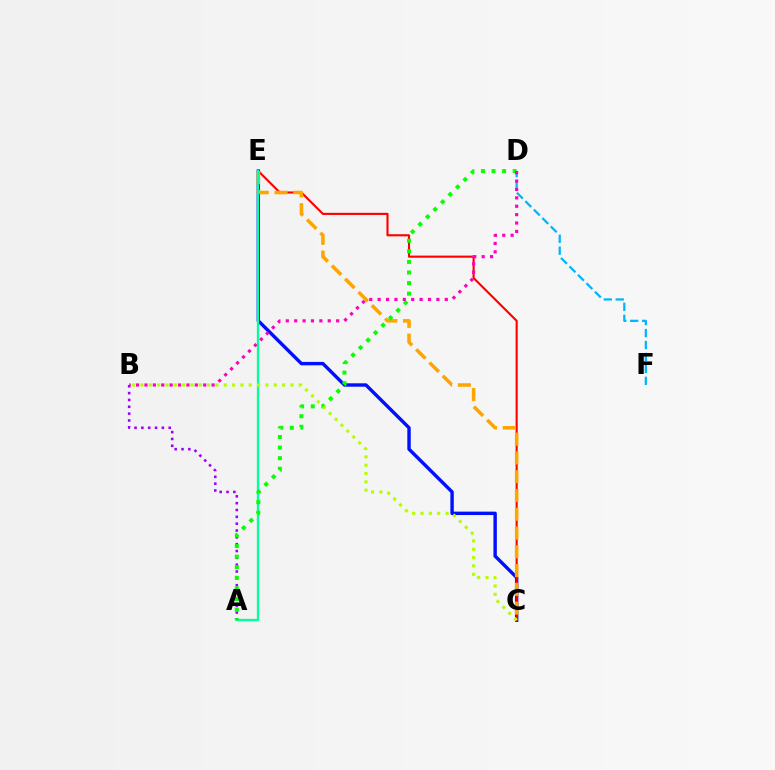{('A', 'B'): [{'color': '#9b00ff', 'line_style': 'dotted', 'thickness': 1.86}], ('C', 'E'): [{'color': '#0010ff', 'line_style': 'solid', 'thickness': 2.45}, {'color': '#ff0000', 'line_style': 'solid', 'thickness': 1.53}, {'color': '#ffa500', 'line_style': 'dashed', 'thickness': 2.55}], ('A', 'E'): [{'color': '#00ff9d', 'line_style': 'solid', 'thickness': 1.65}], ('A', 'D'): [{'color': '#08ff00', 'line_style': 'dotted', 'thickness': 2.88}], ('D', 'F'): [{'color': '#00b5ff', 'line_style': 'dashed', 'thickness': 1.62}], ('B', 'D'): [{'color': '#ff00bd', 'line_style': 'dotted', 'thickness': 2.28}], ('B', 'C'): [{'color': '#b3ff00', 'line_style': 'dotted', 'thickness': 2.26}]}